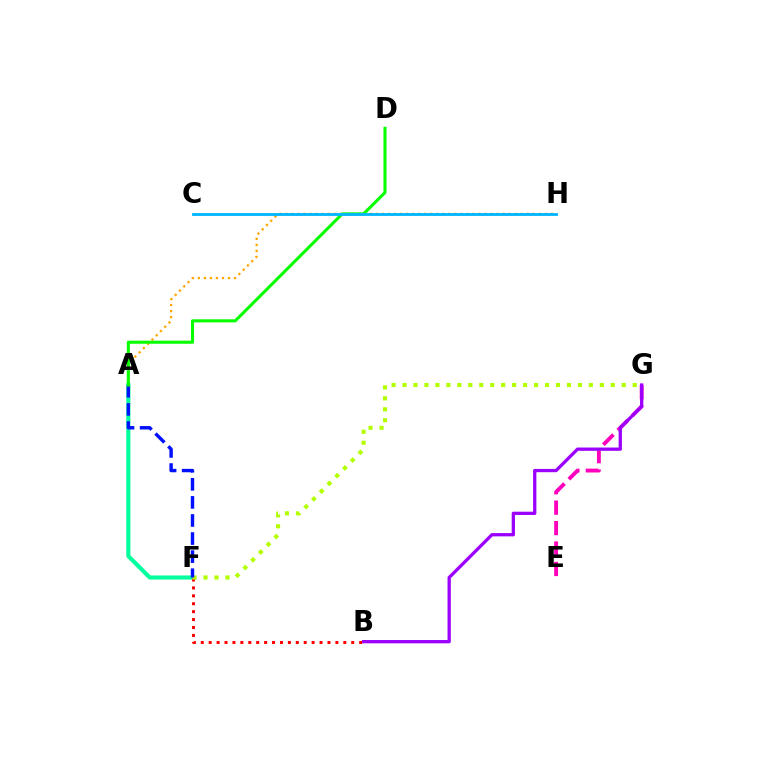{('A', 'F'): [{'color': '#00ff9d', 'line_style': 'solid', 'thickness': 2.96}, {'color': '#0010ff', 'line_style': 'dashed', 'thickness': 2.46}], ('B', 'F'): [{'color': '#ff0000', 'line_style': 'dotted', 'thickness': 2.15}], ('E', 'G'): [{'color': '#ff00bd', 'line_style': 'dashed', 'thickness': 2.78}], ('A', 'H'): [{'color': '#ffa500', 'line_style': 'dotted', 'thickness': 1.64}], ('F', 'G'): [{'color': '#b3ff00', 'line_style': 'dotted', 'thickness': 2.98}], ('B', 'G'): [{'color': '#9b00ff', 'line_style': 'solid', 'thickness': 2.36}], ('A', 'D'): [{'color': '#08ff00', 'line_style': 'solid', 'thickness': 2.21}], ('C', 'H'): [{'color': '#00b5ff', 'line_style': 'solid', 'thickness': 2.02}]}